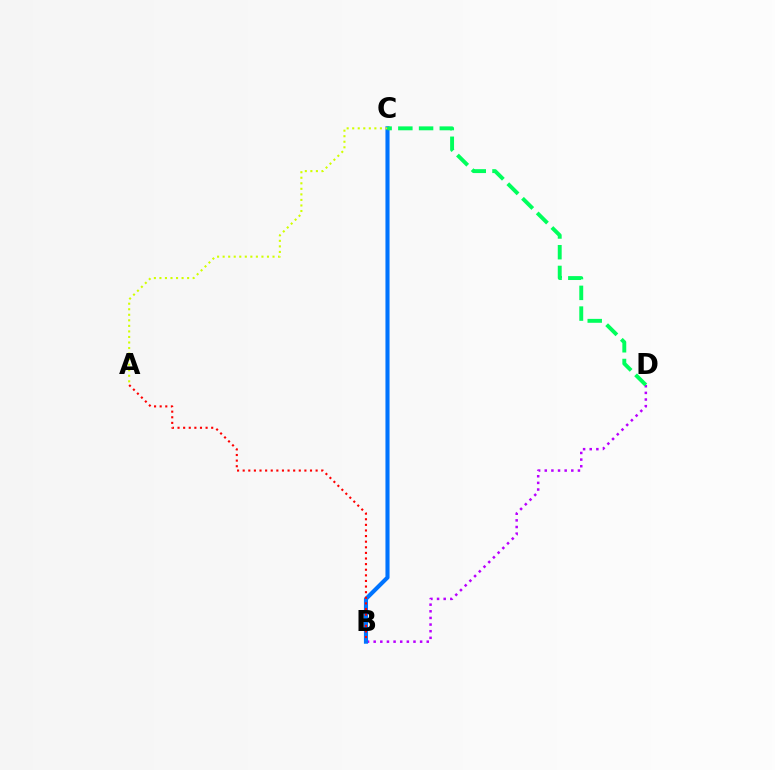{('B', 'D'): [{'color': '#b900ff', 'line_style': 'dotted', 'thickness': 1.8}], ('B', 'C'): [{'color': '#0074ff', 'line_style': 'solid', 'thickness': 2.95}], ('A', 'B'): [{'color': '#ff0000', 'line_style': 'dotted', 'thickness': 1.52}], ('A', 'C'): [{'color': '#d1ff00', 'line_style': 'dotted', 'thickness': 1.51}], ('C', 'D'): [{'color': '#00ff5c', 'line_style': 'dashed', 'thickness': 2.82}]}